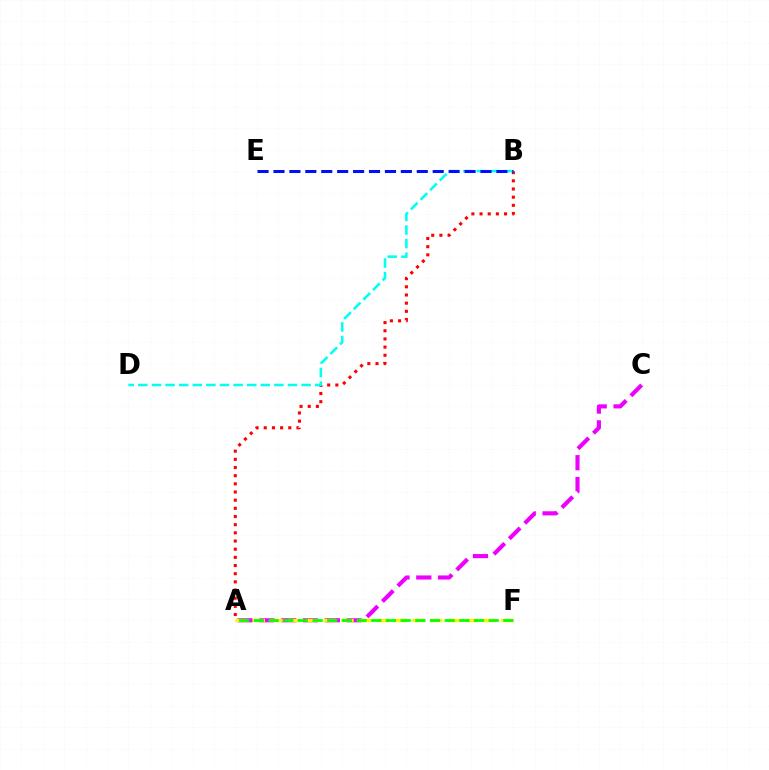{('A', 'C'): [{'color': '#ee00ff', 'line_style': 'dashed', 'thickness': 2.97}], ('A', 'B'): [{'color': '#ff0000', 'line_style': 'dotted', 'thickness': 2.22}], ('A', 'F'): [{'color': '#fcf500', 'line_style': 'dashed', 'thickness': 2.41}, {'color': '#08ff00', 'line_style': 'dashed', 'thickness': 1.99}], ('B', 'D'): [{'color': '#00fff6', 'line_style': 'dashed', 'thickness': 1.85}], ('B', 'E'): [{'color': '#0010ff', 'line_style': 'dashed', 'thickness': 2.16}]}